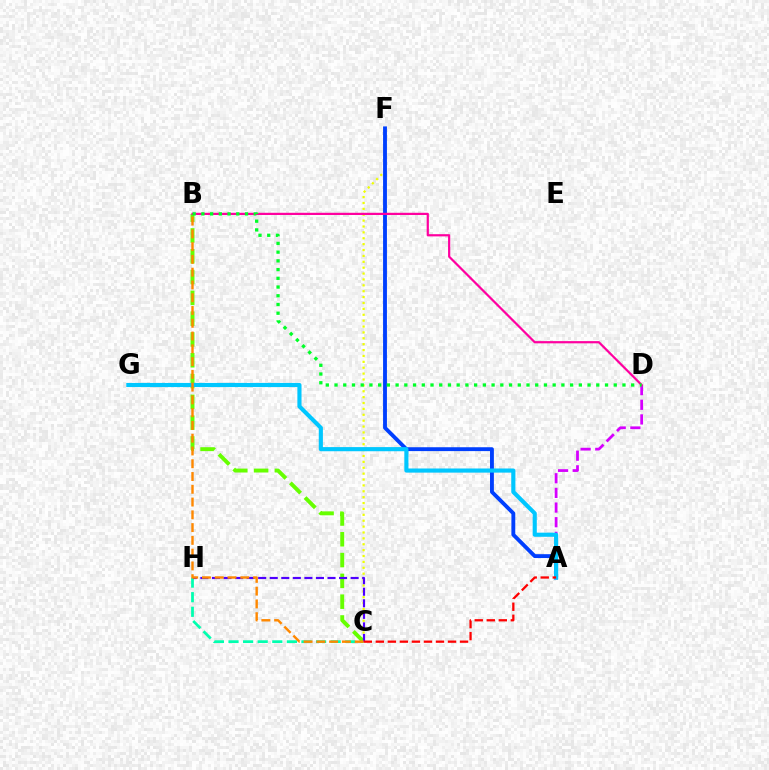{('C', 'F'): [{'color': '#eeff00', 'line_style': 'dotted', 'thickness': 1.6}], ('C', 'H'): [{'color': '#00ffaf', 'line_style': 'dashed', 'thickness': 1.98}, {'color': '#4f00ff', 'line_style': 'dashed', 'thickness': 1.57}], ('B', 'C'): [{'color': '#66ff00', 'line_style': 'dashed', 'thickness': 2.83}, {'color': '#ff8800', 'line_style': 'dashed', 'thickness': 1.73}], ('A', 'F'): [{'color': '#003fff', 'line_style': 'solid', 'thickness': 2.78}], ('A', 'D'): [{'color': '#d600ff', 'line_style': 'dashed', 'thickness': 1.99}], ('B', 'D'): [{'color': '#ff00a0', 'line_style': 'solid', 'thickness': 1.59}, {'color': '#00ff27', 'line_style': 'dotted', 'thickness': 2.37}], ('A', 'G'): [{'color': '#00c7ff', 'line_style': 'solid', 'thickness': 2.97}], ('A', 'C'): [{'color': '#ff0000', 'line_style': 'dashed', 'thickness': 1.63}]}